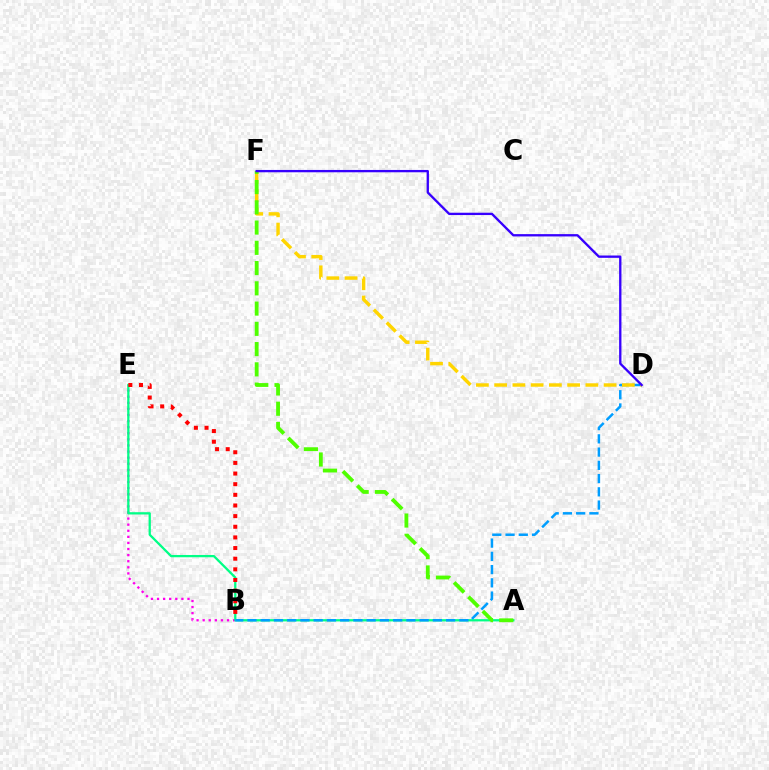{('B', 'E'): [{'color': '#ff00ed', 'line_style': 'dotted', 'thickness': 1.66}, {'color': '#ff0000', 'line_style': 'dotted', 'thickness': 2.89}], ('A', 'E'): [{'color': '#00ff86', 'line_style': 'solid', 'thickness': 1.64}], ('B', 'D'): [{'color': '#009eff', 'line_style': 'dashed', 'thickness': 1.8}], ('D', 'F'): [{'color': '#ffd500', 'line_style': 'dashed', 'thickness': 2.48}, {'color': '#3700ff', 'line_style': 'solid', 'thickness': 1.67}], ('A', 'F'): [{'color': '#4fff00', 'line_style': 'dashed', 'thickness': 2.75}]}